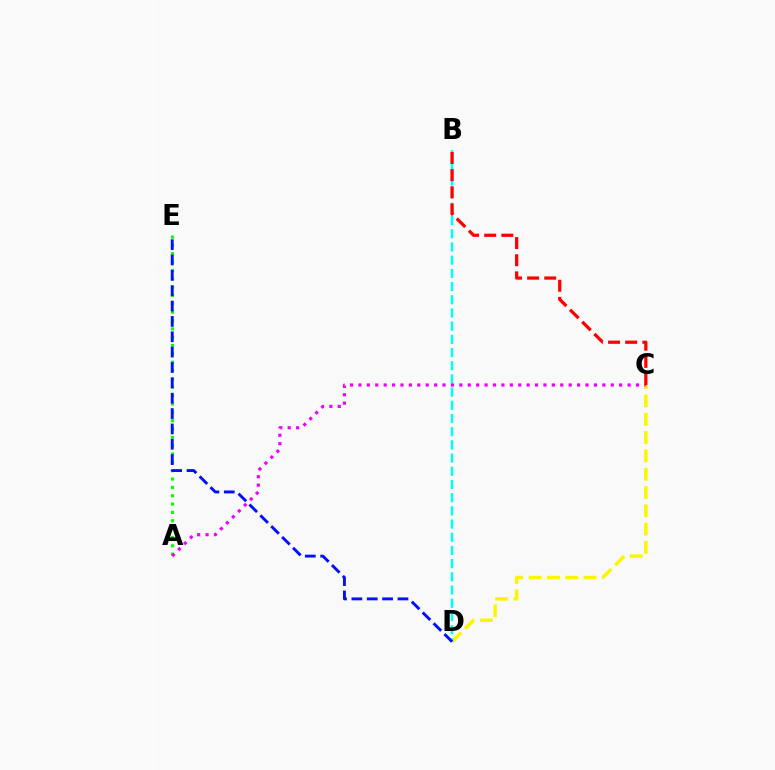{('C', 'D'): [{'color': '#fcf500', 'line_style': 'dashed', 'thickness': 2.49}], ('B', 'D'): [{'color': '#00fff6', 'line_style': 'dashed', 'thickness': 1.79}], ('A', 'E'): [{'color': '#08ff00', 'line_style': 'dotted', 'thickness': 2.27}], ('A', 'C'): [{'color': '#ee00ff', 'line_style': 'dotted', 'thickness': 2.29}], ('D', 'E'): [{'color': '#0010ff', 'line_style': 'dashed', 'thickness': 2.09}], ('B', 'C'): [{'color': '#ff0000', 'line_style': 'dashed', 'thickness': 2.33}]}